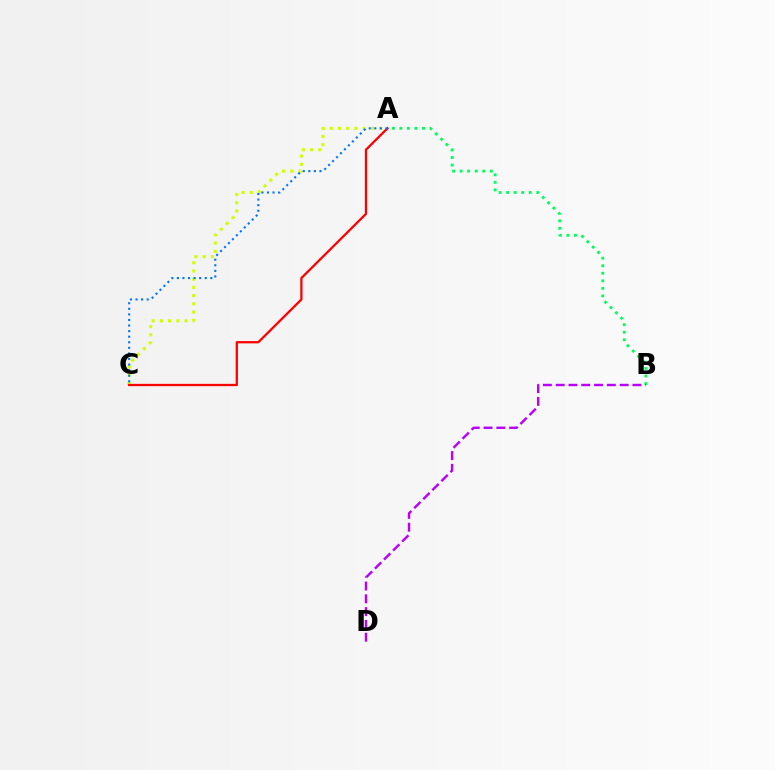{('A', 'C'): [{'color': '#d1ff00', 'line_style': 'dotted', 'thickness': 2.23}, {'color': '#ff0000', 'line_style': 'solid', 'thickness': 1.64}, {'color': '#0074ff', 'line_style': 'dotted', 'thickness': 1.51}], ('A', 'B'): [{'color': '#00ff5c', 'line_style': 'dotted', 'thickness': 2.05}], ('B', 'D'): [{'color': '#b900ff', 'line_style': 'dashed', 'thickness': 1.74}]}